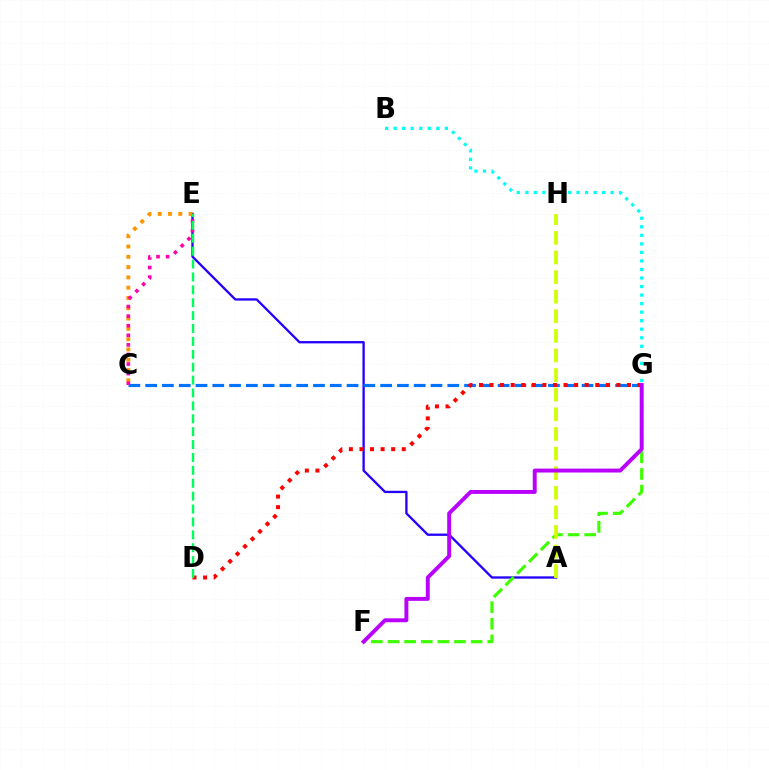{('A', 'E'): [{'color': '#2500ff', 'line_style': 'solid', 'thickness': 1.67}], ('C', 'G'): [{'color': '#0074ff', 'line_style': 'dashed', 'thickness': 2.28}], ('F', 'G'): [{'color': '#3dff00', 'line_style': 'dashed', 'thickness': 2.26}, {'color': '#b900ff', 'line_style': 'solid', 'thickness': 2.82}], ('C', 'E'): [{'color': '#ff9400', 'line_style': 'dotted', 'thickness': 2.8}, {'color': '#ff00ac', 'line_style': 'dotted', 'thickness': 2.6}], ('A', 'H'): [{'color': '#d1ff00', 'line_style': 'dashed', 'thickness': 2.66}], ('D', 'G'): [{'color': '#ff0000', 'line_style': 'dotted', 'thickness': 2.87}], ('B', 'G'): [{'color': '#00fff6', 'line_style': 'dotted', 'thickness': 2.32}], ('D', 'E'): [{'color': '#00ff5c', 'line_style': 'dashed', 'thickness': 1.75}]}